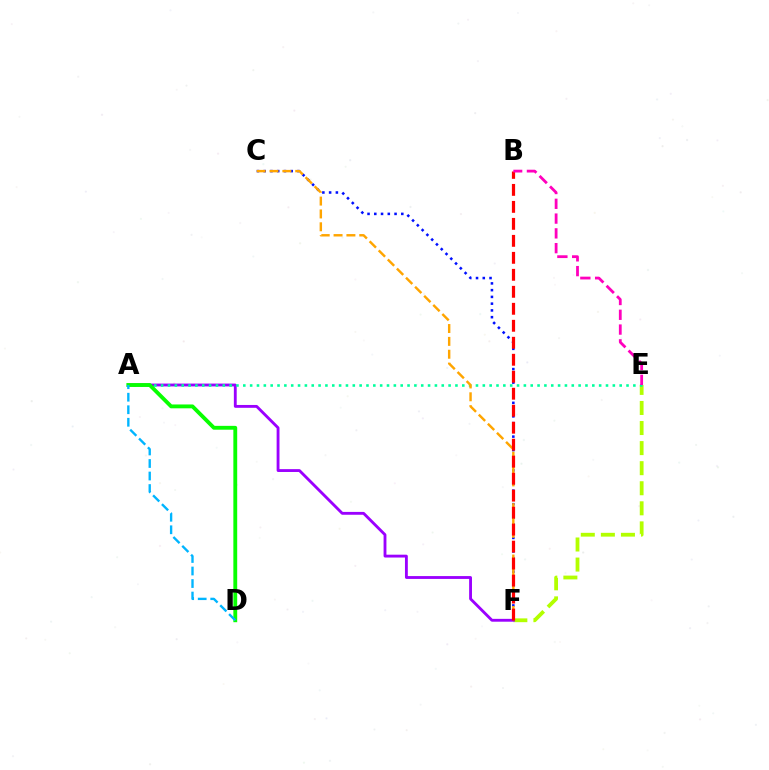{('E', 'F'): [{'color': '#b3ff00', 'line_style': 'dashed', 'thickness': 2.73}], ('A', 'F'): [{'color': '#9b00ff', 'line_style': 'solid', 'thickness': 2.05}], ('A', 'E'): [{'color': '#00ff9d', 'line_style': 'dotted', 'thickness': 1.86}], ('C', 'F'): [{'color': '#0010ff', 'line_style': 'dotted', 'thickness': 1.83}, {'color': '#ffa500', 'line_style': 'dashed', 'thickness': 1.75}], ('A', 'D'): [{'color': '#08ff00', 'line_style': 'solid', 'thickness': 2.77}, {'color': '#00b5ff', 'line_style': 'dashed', 'thickness': 1.7}], ('B', 'F'): [{'color': '#ff0000', 'line_style': 'dashed', 'thickness': 2.31}], ('B', 'E'): [{'color': '#ff00bd', 'line_style': 'dashed', 'thickness': 2.01}]}